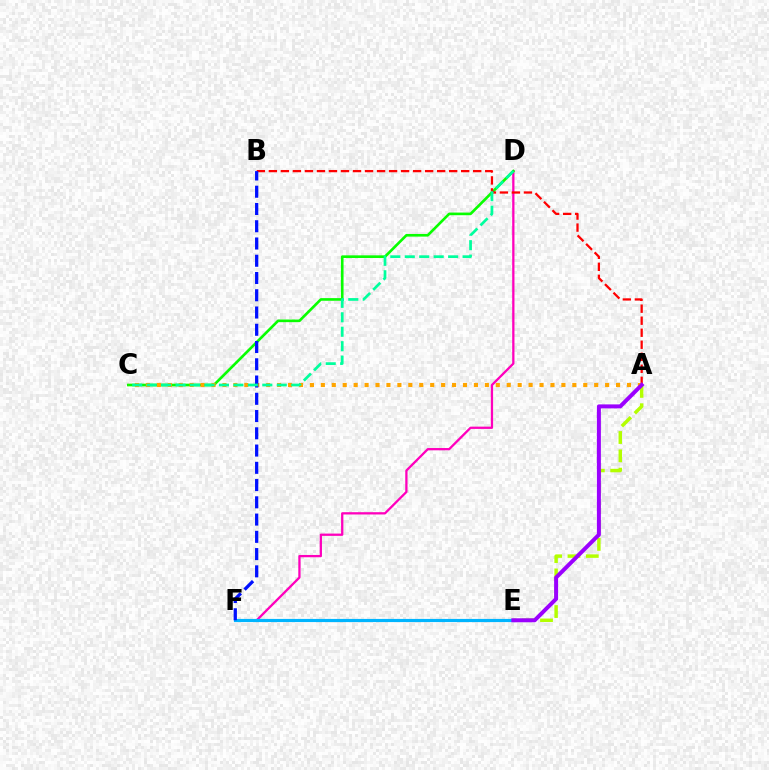{('D', 'F'): [{'color': '#ff00bd', 'line_style': 'solid', 'thickness': 1.64}], ('C', 'D'): [{'color': '#08ff00', 'line_style': 'solid', 'thickness': 1.91}, {'color': '#00ff9d', 'line_style': 'dashed', 'thickness': 1.96}], ('A', 'B'): [{'color': '#ff0000', 'line_style': 'dashed', 'thickness': 1.63}], ('A', 'C'): [{'color': '#ffa500', 'line_style': 'dotted', 'thickness': 2.97}], ('A', 'E'): [{'color': '#b3ff00', 'line_style': 'dashed', 'thickness': 2.49}, {'color': '#9b00ff', 'line_style': 'solid', 'thickness': 2.87}], ('E', 'F'): [{'color': '#00b5ff', 'line_style': 'solid', 'thickness': 2.28}], ('B', 'F'): [{'color': '#0010ff', 'line_style': 'dashed', 'thickness': 2.34}]}